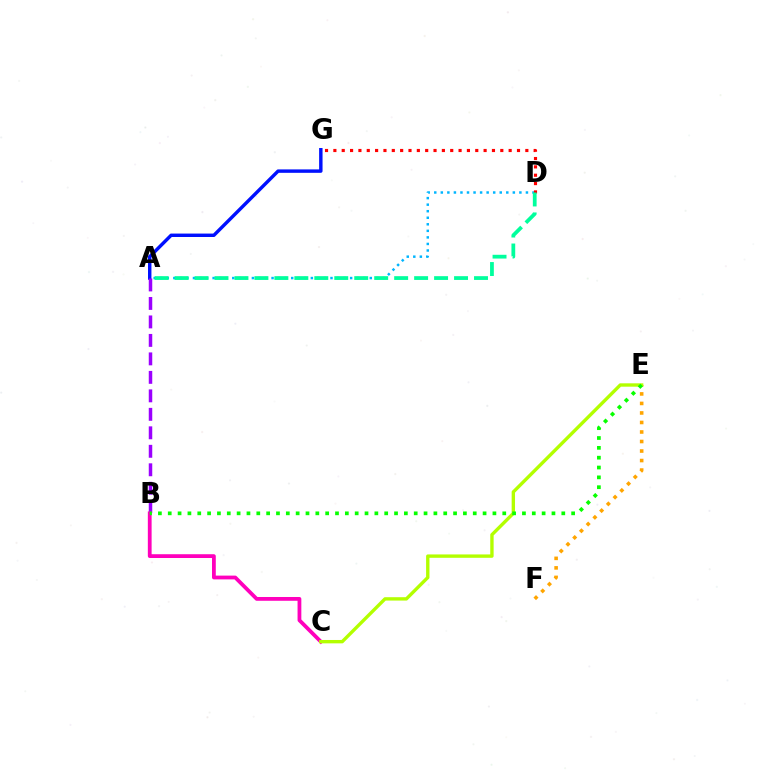{('A', 'D'): [{'color': '#00b5ff', 'line_style': 'dotted', 'thickness': 1.78}, {'color': '#00ff9d', 'line_style': 'dashed', 'thickness': 2.71}], ('A', 'G'): [{'color': '#0010ff', 'line_style': 'solid', 'thickness': 2.47}], ('A', 'B'): [{'color': '#9b00ff', 'line_style': 'dashed', 'thickness': 2.51}], ('D', 'G'): [{'color': '#ff0000', 'line_style': 'dotted', 'thickness': 2.27}], ('B', 'C'): [{'color': '#ff00bd', 'line_style': 'solid', 'thickness': 2.72}], ('E', 'F'): [{'color': '#ffa500', 'line_style': 'dotted', 'thickness': 2.59}], ('C', 'E'): [{'color': '#b3ff00', 'line_style': 'solid', 'thickness': 2.43}], ('B', 'E'): [{'color': '#08ff00', 'line_style': 'dotted', 'thickness': 2.67}]}